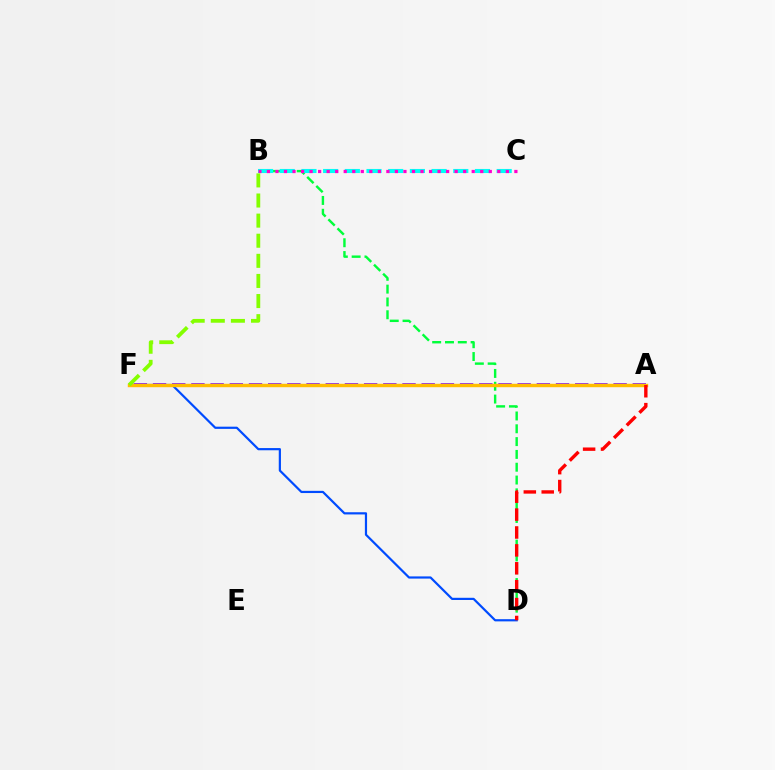{('B', 'D'): [{'color': '#00ff39', 'line_style': 'dashed', 'thickness': 1.74}], ('B', 'C'): [{'color': '#00fff6', 'line_style': 'dashed', 'thickness': 2.95}, {'color': '#ff00cf', 'line_style': 'dotted', 'thickness': 2.32}], ('D', 'F'): [{'color': '#004bff', 'line_style': 'solid', 'thickness': 1.58}], ('A', 'F'): [{'color': '#7200ff', 'line_style': 'dashed', 'thickness': 2.61}, {'color': '#ffbd00', 'line_style': 'solid', 'thickness': 2.46}], ('A', 'D'): [{'color': '#ff0000', 'line_style': 'dashed', 'thickness': 2.43}], ('B', 'F'): [{'color': '#84ff00', 'line_style': 'dashed', 'thickness': 2.73}]}